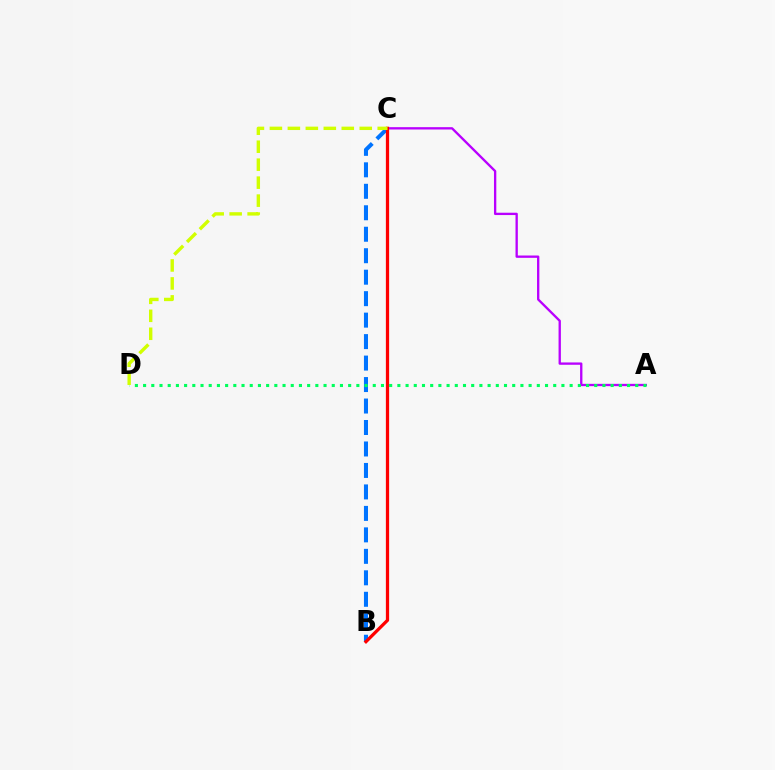{('A', 'C'): [{'color': '#b900ff', 'line_style': 'solid', 'thickness': 1.68}], ('B', 'C'): [{'color': '#0074ff', 'line_style': 'dashed', 'thickness': 2.92}, {'color': '#ff0000', 'line_style': 'solid', 'thickness': 2.34}], ('A', 'D'): [{'color': '#00ff5c', 'line_style': 'dotted', 'thickness': 2.23}], ('C', 'D'): [{'color': '#d1ff00', 'line_style': 'dashed', 'thickness': 2.44}]}